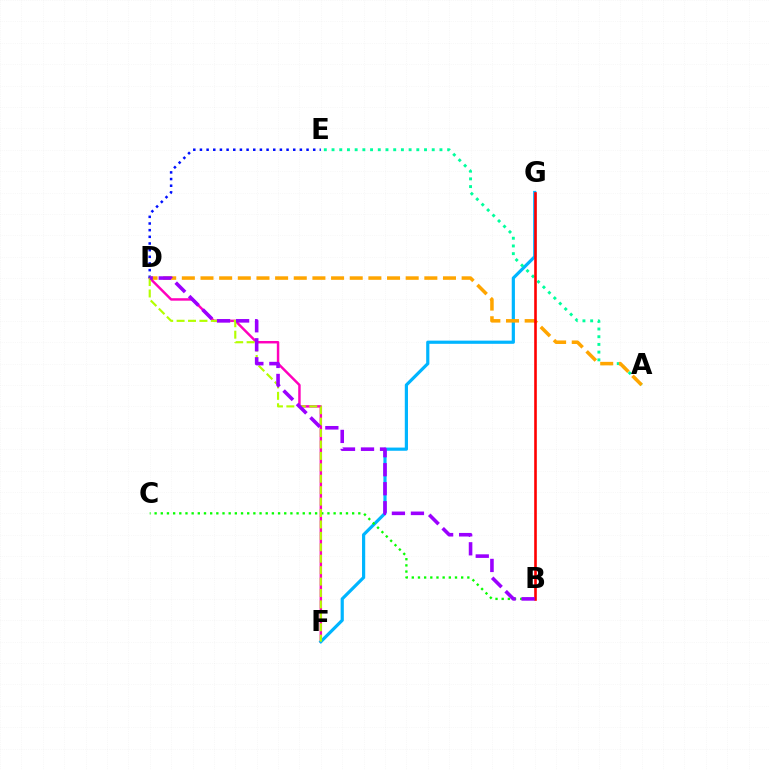{('D', 'F'): [{'color': '#ff00bd', 'line_style': 'solid', 'thickness': 1.77}, {'color': '#b3ff00', 'line_style': 'dashed', 'thickness': 1.55}], ('F', 'G'): [{'color': '#00b5ff', 'line_style': 'solid', 'thickness': 2.3}], ('A', 'E'): [{'color': '#00ff9d', 'line_style': 'dotted', 'thickness': 2.09}], ('B', 'C'): [{'color': '#08ff00', 'line_style': 'dotted', 'thickness': 1.68}], ('D', 'E'): [{'color': '#0010ff', 'line_style': 'dotted', 'thickness': 1.81}], ('A', 'D'): [{'color': '#ffa500', 'line_style': 'dashed', 'thickness': 2.53}], ('B', 'G'): [{'color': '#ff0000', 'line_style': 'solid', 'thickness': 1.88}], ('B', 'D'): [{'color': '#9b00ff', 'line_style': 'dashed', 'thickness': 2.58}]}